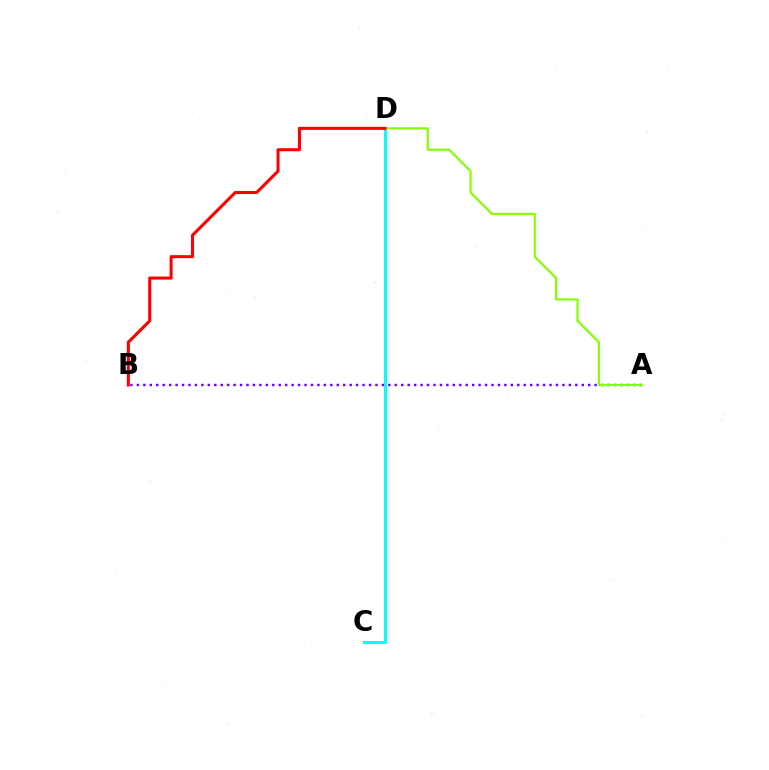{('A', 'B'): [{'color': '#7200ff', 'line_style': 'dotted', 'thickness': 1.75}], ('C', 'D'): [{'color': '#00fff6', 'line_style': 'solid', 'thickness': 2.17}], ('A', 'D'): [{'color': '#84ff00', 'line_style': 'solid', 'thickness': 1.56}], ('B', 'D'): [{'color': '#ff0000', 'line_style': 'solid', 'thickness': 2.2}]}